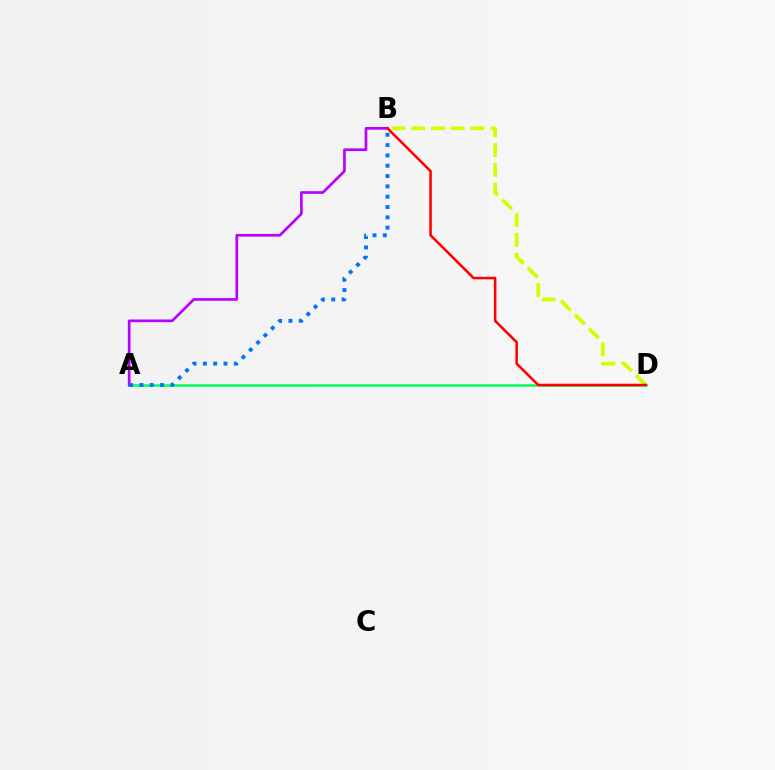{('A', 'D'): [{'color': '#00ff5c', 'line_style': 'solid', 'thickness': 1.81}], ('A', 'B'): [{'color': '#b900ff', 'line_style': 'solid', 'thickness': 1.93}, {'color': '#0074ff', 'line_style': 'dotted', 'thickness': 2.8}], ('B', 'D'): [{'color': '#d1ff00', 'line_style': 'dashed', 'thickness': 2.68}, {'color': '#ff0000', 'line_style': 'solid', 'thickness': 1.83}]}